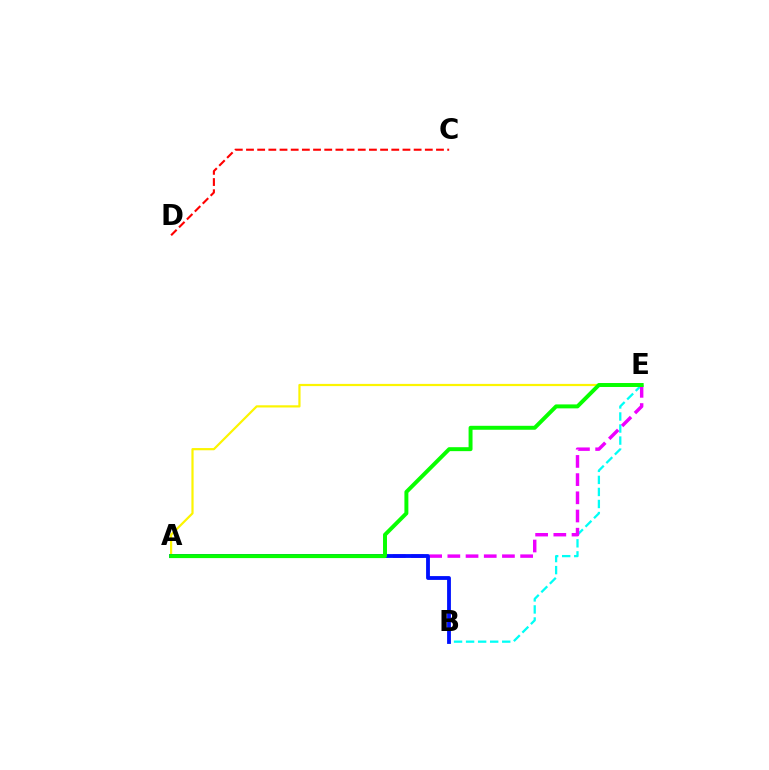{('B', 'E'): [{'color': '#00fff6', 'line_style': 'dashed', 'thickness': 1.64}], ('A', 'E'): [{'color': '#ee00ff', 'line_style': 'dashed', 'thickness': 2.47}, {'color': '#fcf500', 'line_style': 'solid', 'thickness': 1.59}, {'color': '#08ff00', 'line_style': 'solid', 'thickness': 2.85}], ('A', 'B'): [{'color': '#0010ff', 'line_style': 'solid', 'thickness': 2.75}], ('C', 'D'): [{'color': '#ff0000', 'line_style': 'dashed', 'thickness': 1.52}]}